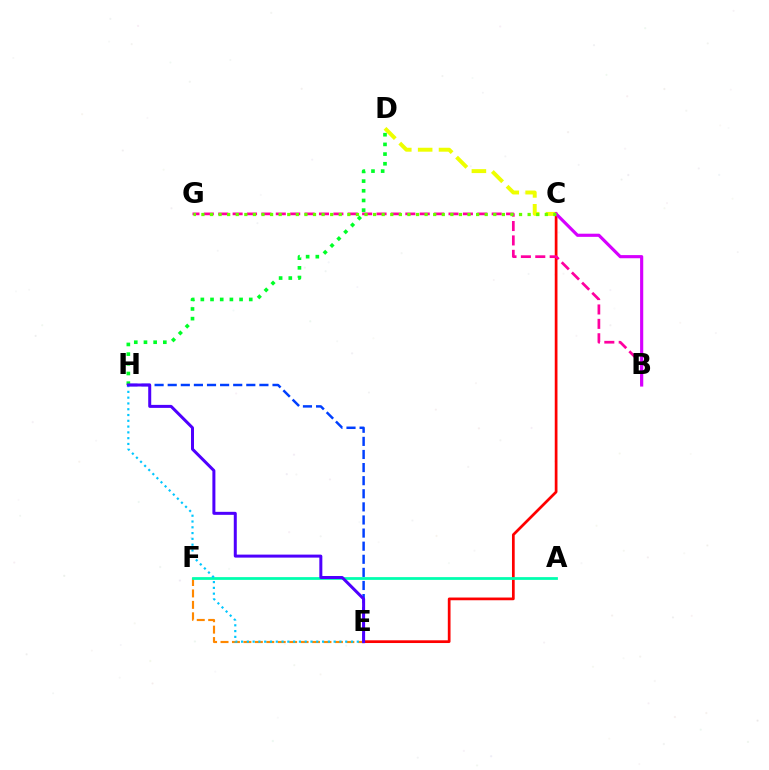{('E', 'F'): [{'color': '#ff8800', 'line_style': 'dashed', 'thickness': 1.55}], ('C', 'D'): [{'color': '#eeff00', 'line_style': 'dashed', 'thickness': 2.83}], ('E', 'H'): [{'color': '#003fff', 'line_style': 'dashed', 'thickness': 1.78}, {'color': '#00c7ff', 'line_style': 'dotted', 'thickness': 1.57}, {'color': '#4f00ff', 'line_style': 'solid', 'thickness': 2.16}], ('C', 'E'): [{'color': '#ff0000', 'line_style': 'solid', 'thickness': 1.96}], ('A', 'F'): [{'color': '#00ffaf', 'line_style': 'solid', 'thickness': 1.99}], ('D', 'H'): [{'color': '#00ff27', 'line_style': 'dotted', 'thickness': 2.63}], ('B', 'G'): [{'color': '#ff00a0', 'line_style': 'dashed', 'thickness': 1.96}], ('B', 'C'): [{'color': '#d600ff', 'line_style': 'solid', 'thickness': 2.27}], ('C', 'G'): [{'color': '#66ff00', 'line_style': 'dotted', 'thickness': 2.33}]}